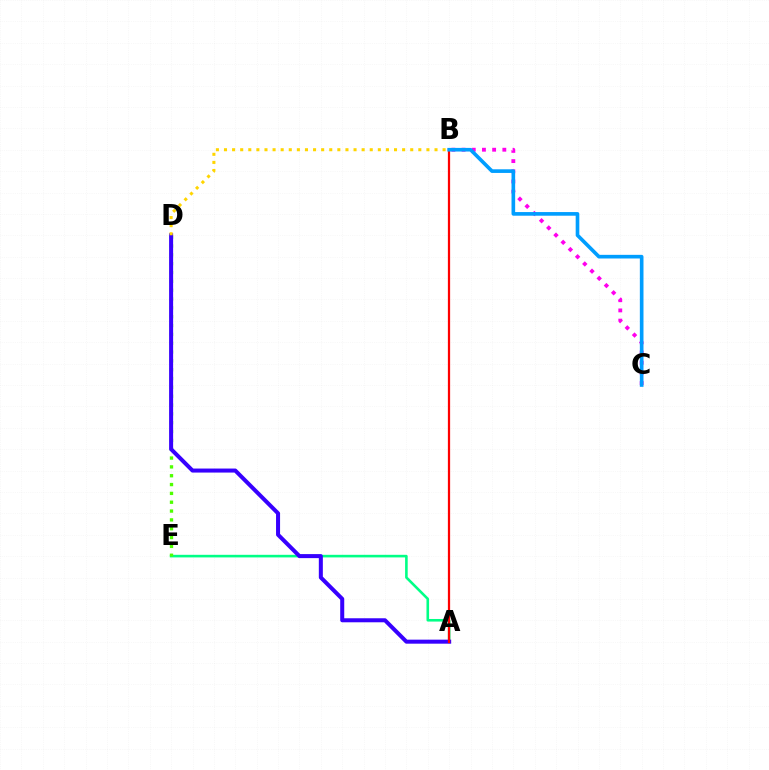{('A', 'E'): [{'color': '#00ff86', 'line_style': 'solid', 'thickness': 1.87}], ('D', 'E'): [{'color': '#4fff00', 'line_style': 'dotted', 'thickness': 2.4}], ('A', 'D'): [{'color': '#3700ff', 'line_style': 'solid', 'thickness': 2.9}], ('A', 'B'): [{'color': '#ff0000', 'line_style': 'solid', 'thickness': 1.62}], ('B', 'C'): [{'color': '#ff00ed', 'line_style': 'dotted', 'thickness': 2.77}, {'color': '#009eff', 'line_style': 'solid', 'thickness': 2.62}], ('B', 'D'): [{'color': '#ffd500', 'line_style': 'dotted', 'thickness': 2.2}]}